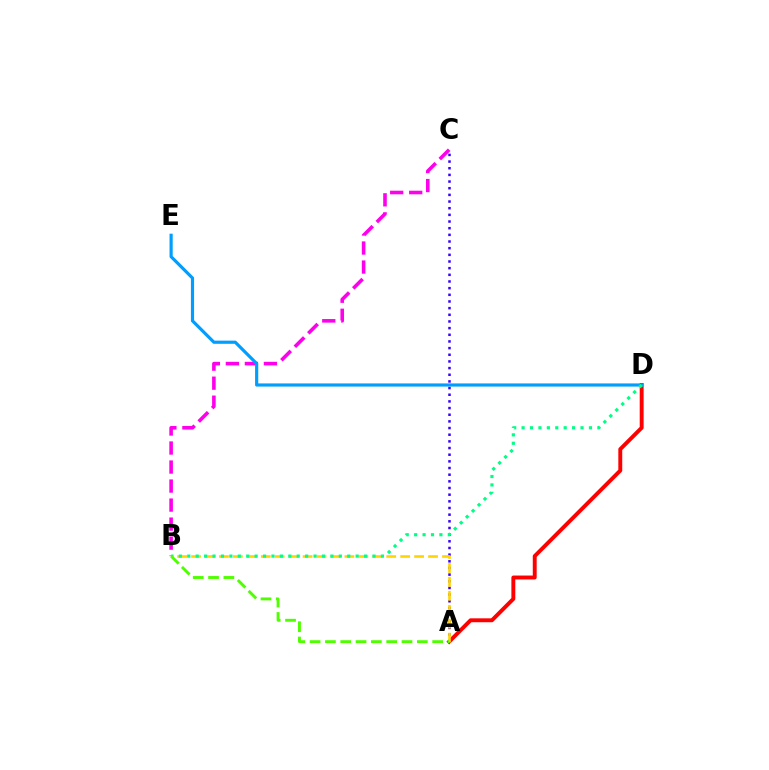{('A', 'C'): [{'color': '#3700ff', 'line_style': 'dotted', 'thickness': 1.81}], ('B', 'C'): [{'color': '#ff00ed', 'line_style': 'dashed', 'thickness': 2.58}], ('A', 'D'): [{'color': '#ff0000', 'line_style': 'solid', 'thickness': 2.82}], ('D', 'E'): [{'color': '#009eff', 'line_style': 'solid', 'thickness': 2.28}], ('A', 'B'): [{'color': '#ffd500', 'line_style': 'dashed', 'thickness': 1.89}, {'color': '#4fff00', 'line_style': 'dashed', 'thickness': 2.08}], ('B', 'D'): [{'color': '#00ff86', 'line_style': 'dotted', 'thickness': 2.29}]}